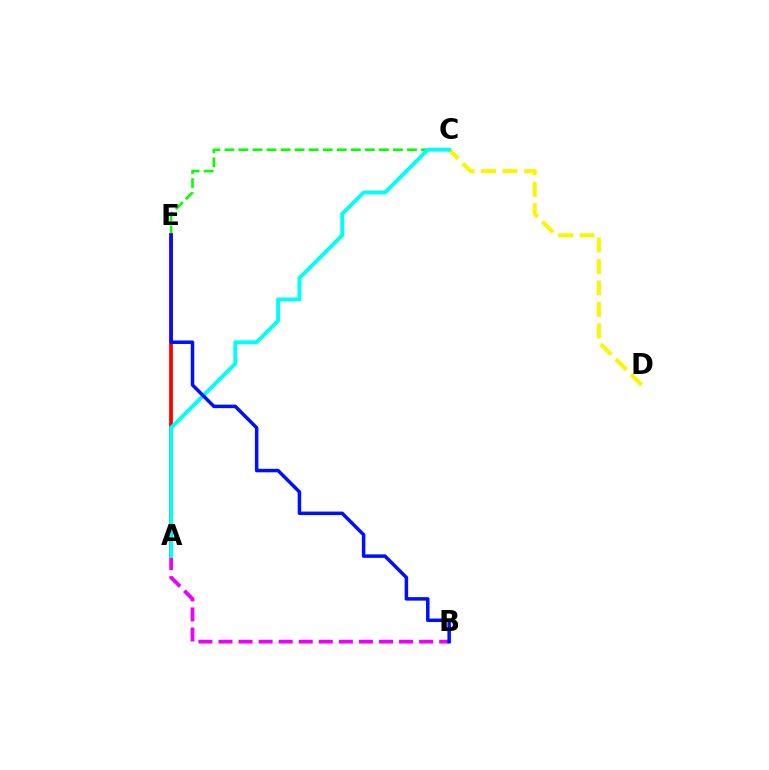{('C', 'D'): [{'color': '#fcf500', 'line_style': 'dashed', 'thickness': 2.92}], ('A', 'B'): [{'color': '#ee00ff', 'line_style': 'dashed', 'thickness': 2.73}], ('C', 'E'): [{'color': '#08ff00', 'line_style': 'dashed', 'thickness': 1.91}], ('A', 'E'): [{'color': '#ff0000', 'line_style': 'solid', 'thickness': 2.71}], ('A', 'C'): [{'color': '#00fff6', 'line_style': 'solid', 'thickness': 2.79}], ('B', 'E'): [{'color': '#0010ff', 'line_style': 'solid', 'thickness': 2.52}]}